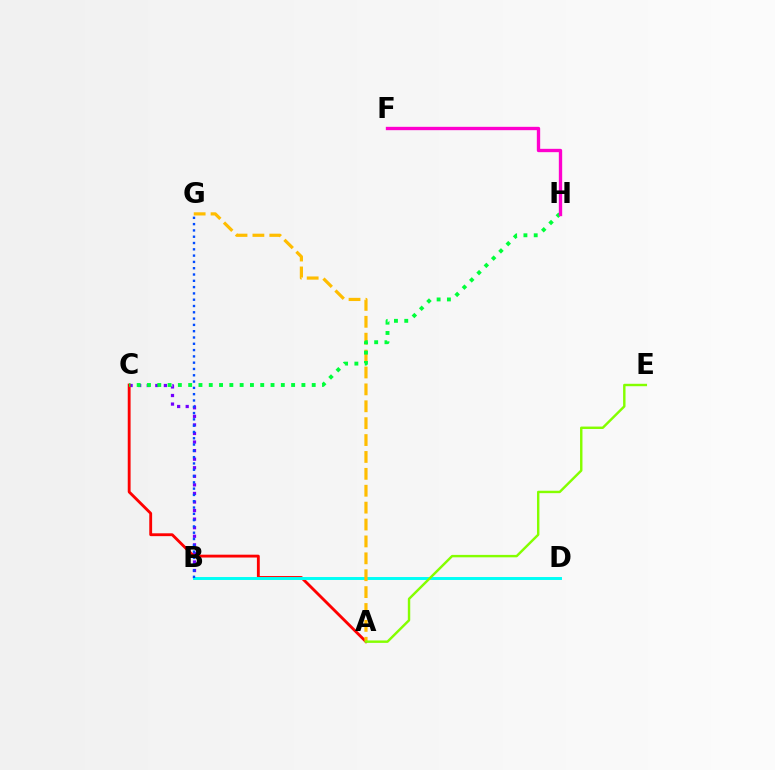{('B', 'C'): [{'color': '#7200ff', 'line_style': 'dotted', 'thickness': 2.33}], ('A', 'C'): [{'color': '#ff0000', 'line_style': 'solid', 'thickness': 2.05}], ('B', 'D'): [{'color': '#00fff6', 'line_style': 'solid', 'thickness': 2.12}], ('A', 'G'): [{'color': '#ffbd00', 'line_style': 'dashed', 'thickness': 2.3}], ('A', 'E'): [{'color': '#84ff00', 'line_style': 'solid', 'thickness': 1.74}], ('C', 'H'): [{'color': '#00ff39', 'line_style': 'dotted', 'thickness': 2.8}], ('B', 'G'): [{'color': '#004bff', 'line_style': 'dotted', 'thickness': 1.71}], ('F', 'H'): [{'color': '#ff00cf', 'line_style': 'solid', 'thickness': 2.41}]}